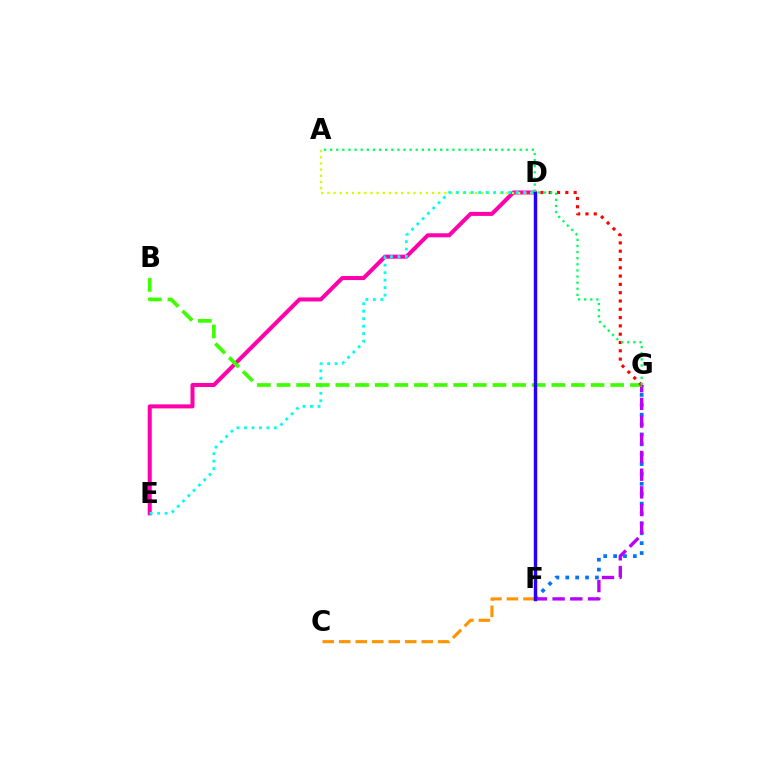{('D', 'E'): [{'color': '#ff00ac', 'line_style': 'solid', 'thickness': 2.9}, {'color': '#00fff6', 'line_style': 'dotted', 'thickness': 2.03}], ('A', 'D'): [{'color': '#d1ff00', 'line_style': 'dotted', 'thickness': 1.67}], ('F', 'G'): [{'color': '#0074ff', 'line_style': 'dotted', 'thickness': 2.69}, {'color': '#b900ff', 'line_style': 'dashed', 'thickness': 2.4}], ('C', 'F'): [{'color': '#ff9400', 'line_style': 'dashed', 'thickness': 2.24}], ('B', 'G'): [{'color': '#3dff00', 'line_style': 'dashed', 'thickness': 2.67}], ('D', 'G'): [{'color': '#ff0000', 'line_style': 'dotted', 'thickness': 2.26}], ('D', 'F'): [{'color': '#2500ff', 'line_style': 'solid', 'thickness': 2.48}], ('A', 'G'): [{'color': '#00ff5c', 'line_style': 'dotted', 'thickness': 1.66}]}